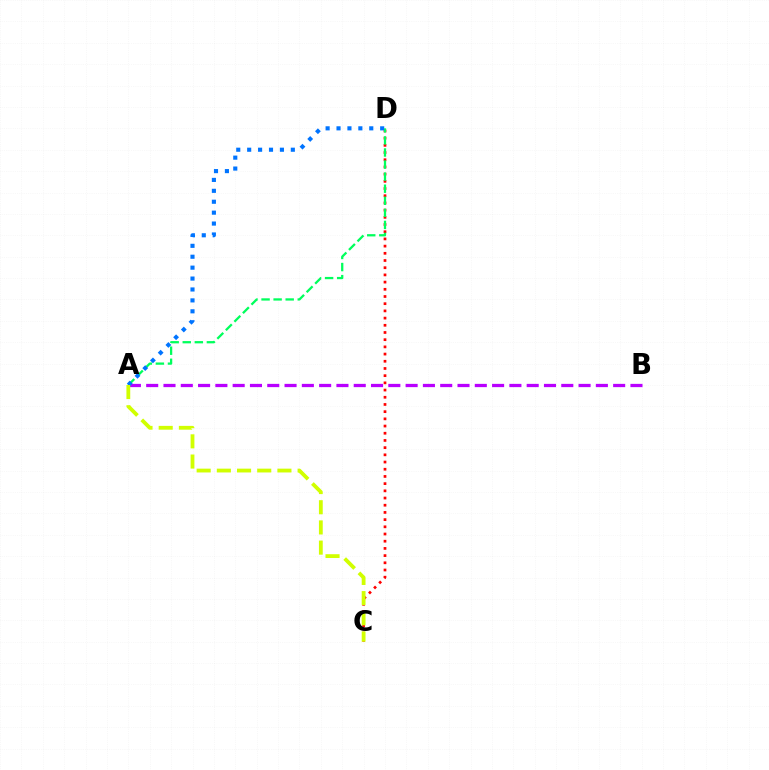{('A', 'B'): [{'color': '#b900ff', 'line_style': 'dashed', 'thickness': 2.35}], ('C', 'D'): [{'color': '#ff0000', 'line_style': 'dotted', 'thickness': 1.96}], ('A', 'D'): [{'color': '#00ff5c', 'line_style': 'dashed', 'thickness': 1.64}, {'color': '#0074ff', 'line_style': 'dotted', 'thickness': 2.97}], ('A', 'C'): [{'color': '#d1ff00', 'line_style': 'dashed', 'thickness': 2.74}]}